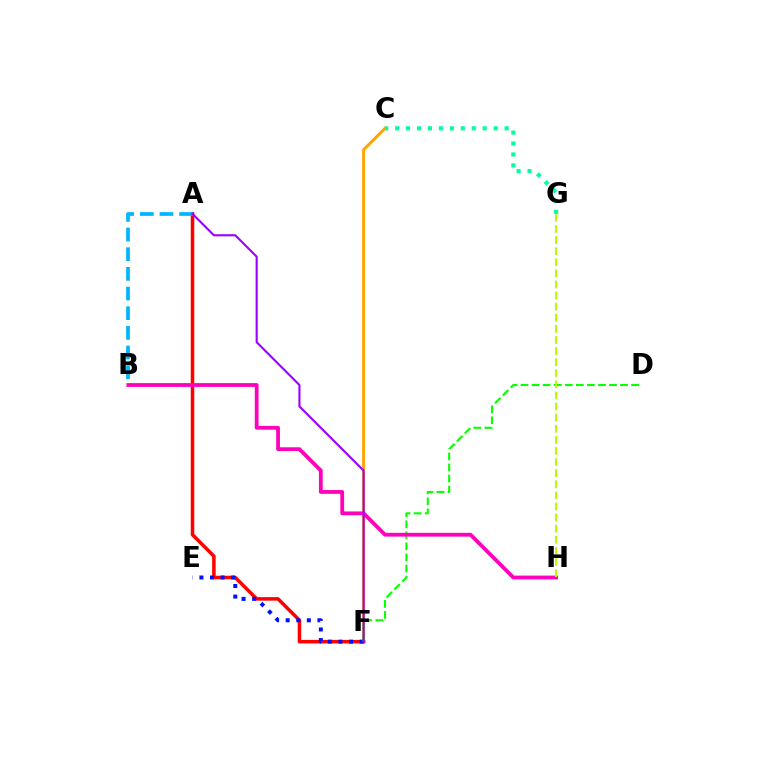{('C', 'F'): [{'color': '#ffa500', 'line_style': 'solid', 'thickness': 2.13}], ('A', 'F'): [{'color': '#ff0000', 'line_style': 'solid', 'thickness': 2.54}, {'color': '#9b00ff', 'line_style': 'solid', 'thickness': 1.51}], ('E', 'F'): [{'color': '#0010ff', 'line_style': 'dotted', 'thickness': 2.88}], ('C', 'G'): [{'color': '#00ff9d', 'line_style': 'dotted', 'thickness': 2.98}], ('D', 'F'): [{'color': '#08ff00', 'line_style': 'dashed', 'thickness': 1.5}], ('B', 'H'): [{'color': '#ff00bd', 'line_style': 'solid', 'thickness': 2.73}], ('A', 'B'): [{'color': '#00b5ff', 'line_style': 'dashed', 'thickness': 2.67}], ('G', 'H'): [{'color': '#b3ff00', 'line_style': 'dashed', 'thickness': 1.51}]}